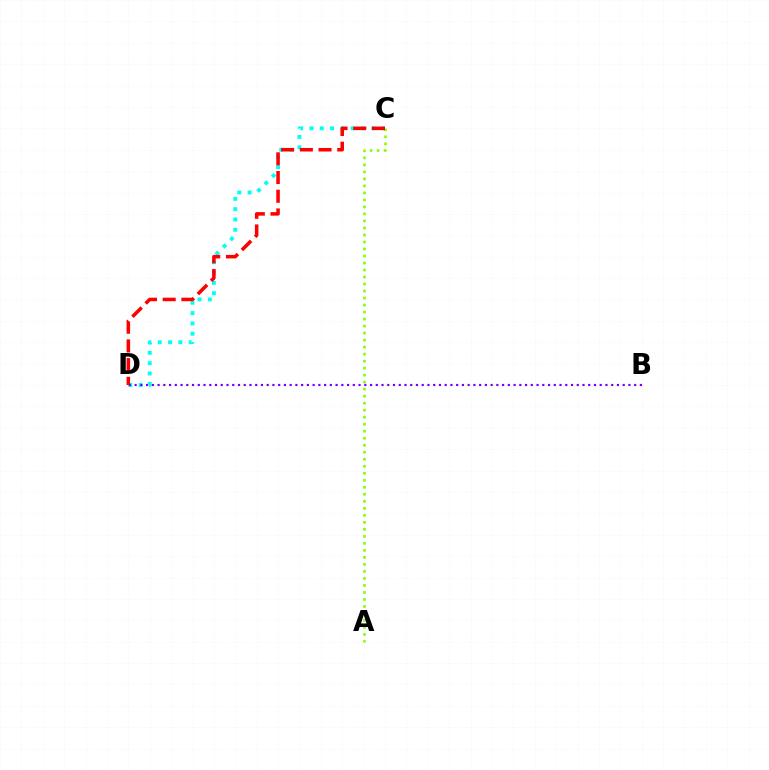{('C', 'D'): [{'color': '#00fff6', 'line_style': 'dotted', 'thickness': 2.8}, {'color': '#ff0000', 'line_style': 'dashed', 'thickness': 2.54}], ('B', 'D'): [{'color': '#7200ff', 'line_style': 'dotted', 'thickness': 1.56}], ('A', 'C'): [{'color': '#84ff00', 'line_style': 'dotted', 'thickness': 1.9}]}